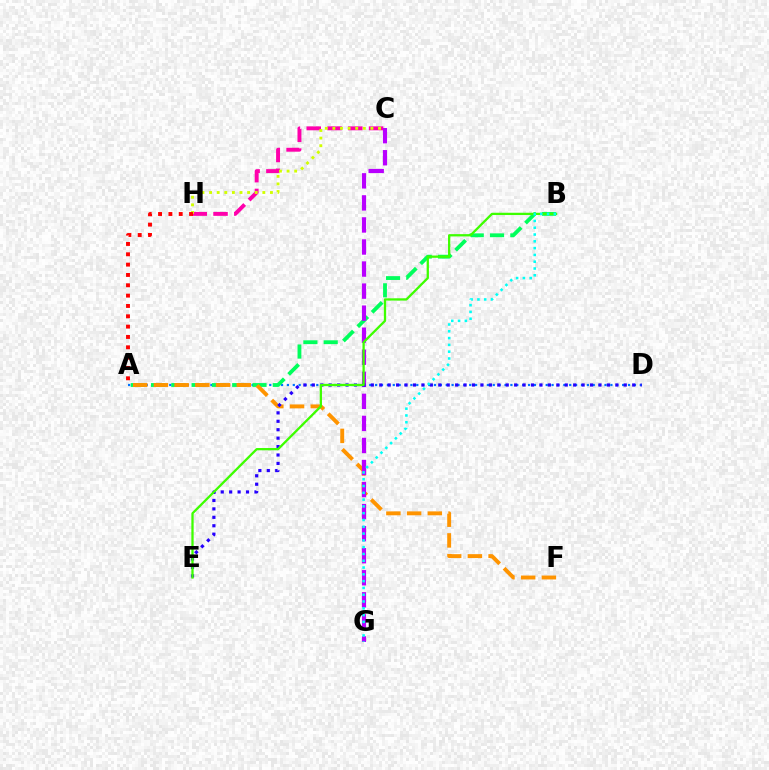{('A', 'D'): [{'color': '#0074ff', 'line_style': 'dotted', 'thickness': 1.6}], ('A', 'B'): [{'color': '#00ff5c', 'line_style': 'dashed', 'thickness': 2.76}], ('C', 'H'): [{'color': '#ff00ac', 'line_style': 'dashed', 'thickness': 2.82}, {'color': '#d1ff00', 'line_style': 'dotted', 'thickness': 2.07}], ('A', 'F'): [{'color': '#ff9400', 'line_style': 'dashed', 'thickness': 2.81}], ('A', 'H'): [{'color': '#ff0000', 'line_style': 'dotted', 'thickness': 2.81}], ('C', 'G'): [{'color': '#b900ff', 'line_style': 'dashed', 'thickness': 3.0}], ('D', 'E'): [{'color': '#2500ff', 'line_style': 'dotted', 'thickness': 2.29}], ('B', 'E'): [{'color': '#3dff00', 'line_style': 'solid', 'thickness': 1.65}], ('B', 'G'): [{'color': '#00fff6', 'line_style': 'dotted', 'thickness': 1.85}]}